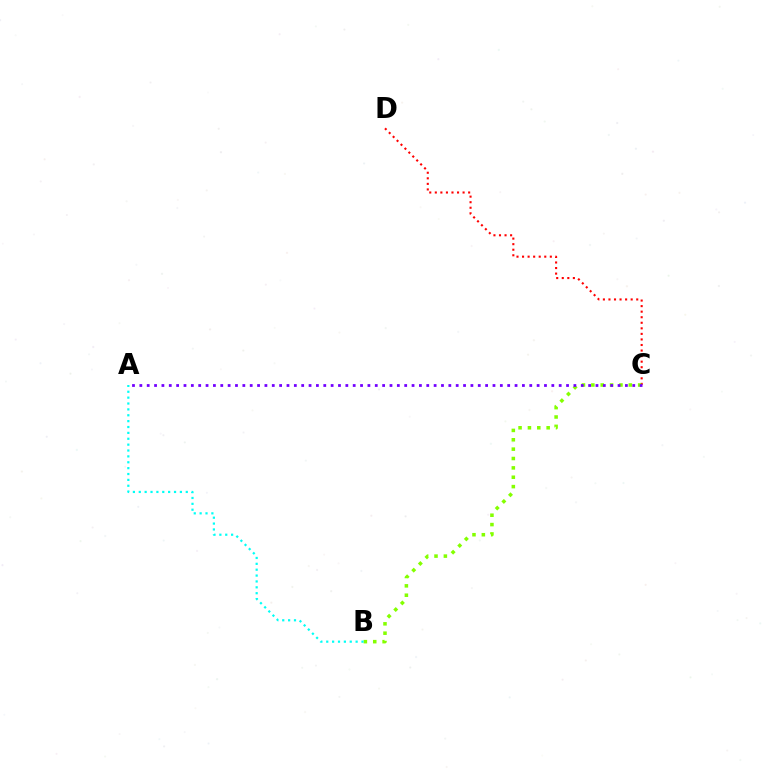{('C', 'D'): [{'color': '#ff0000', 'line_style': 'dotted', 'thickness': 1.51}], ('B', 'C'): [{'color': '#84ff00', 'line_style': 'dotted', 'thickness': 2.54}], ('A', 'B'): [{'color': '#00fff6', 'line_style': 'dotted', 'thickness': 1.6}], ('A', 'C'): [{'color': '#7200ff', 'line_style': 'dotted', 'thickness': 2.0}]}